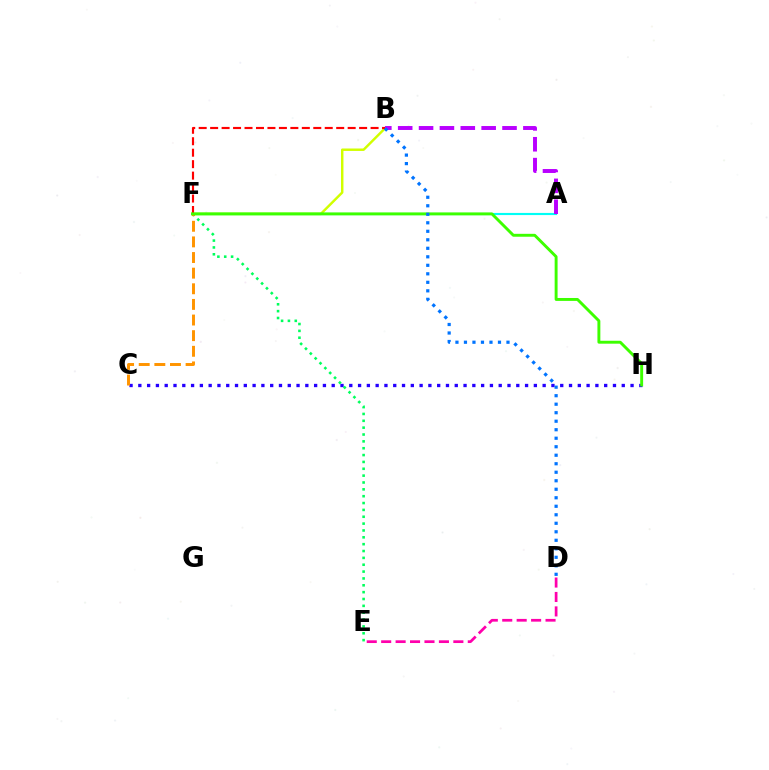{('B', 'F'): [{'color': '#d1ff00', 'line_style': 'solid', 'thickness': 1.76}, {'color': '#ff0000', 'line_style': 'dashed', 'thickness': 1.56}], ('D', 'E'): [{'color': '#ff00ac', 'line_style': 'dashed', 'thickness': 1.96}], ('A', 'F'): [{'color': '#00fff6', 'line_style': 'solid', 'thickness': 1.55}], ('A', 'B'): [{'color': '#b900ff', 'line_style': 'dashed', 'thickness': 2.83}], ('C', 'H'): [{'color': '#2500ff', 'line_style': 'dotted', 'thickness': 2.39}], ('E', 'F'): [{'color': '#00ff5c', 'line_style': 'dotted', 'thickness': 1.86}], ('C', 'F'): [{'color': '#ff9400', 'line_style': 'dashed', 'thickness': 2.12}], ('F', 'H'): [{'color': '#3dff00', 'line_style': 'solid', 'thickness': 2.1}], ('B', 'D'): [{'color': '#0074ff', 'line_style': 'dotted', 'thickness': 2.31}]}